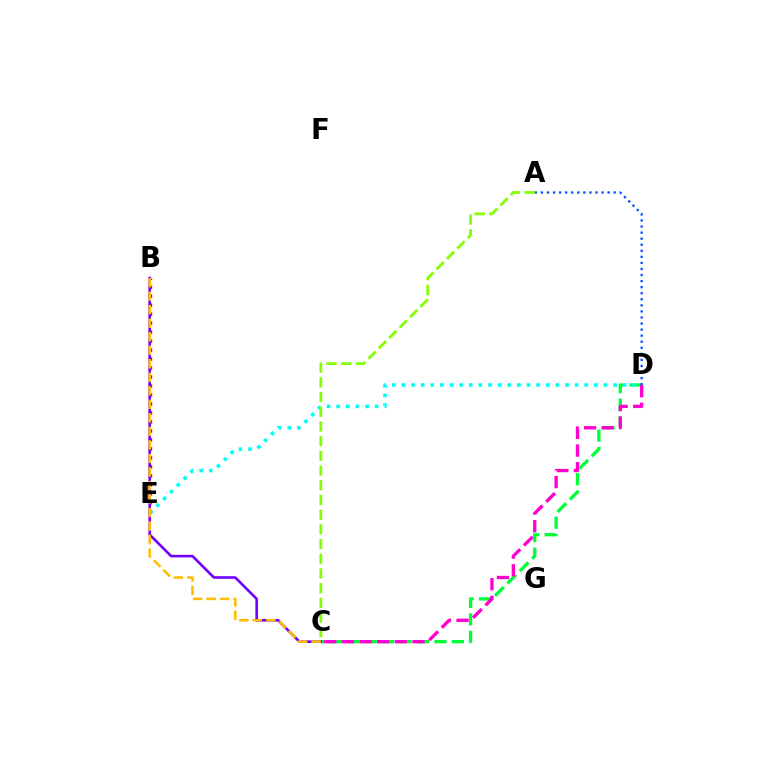{('C', 'D'): [{'color': '#00ff39', 'line_style': 'dashed', 'thickness': 2.37}, {'color': '#ff00cf', 'line_style': 'dashed', 'thickness': 2.4}], ('B', 'E'): [{'color': '#ff0000', 'line_style': 'dotted', 'thickness': 2.44}], ('B', 'C'): [{'color': '#7200ff', 'line_style': 'solid', 'thickness': 1.89}, {'color': '#ffbd00', 'line_style': 'dashed', 'thickness': 1.84}], ('D', 'E'): [{'color': '#00fff6', 'line_style': 'dotted', 'thickness': 2.61}], ('A', 'D'): [{'color': '#004bff', 'line_style': 'dotted', 'thickness': 1.65}], ('A', 'C'): [{'color': '#84ff00', 'line_style': 'dashed', 'thickness': 2.0}]}